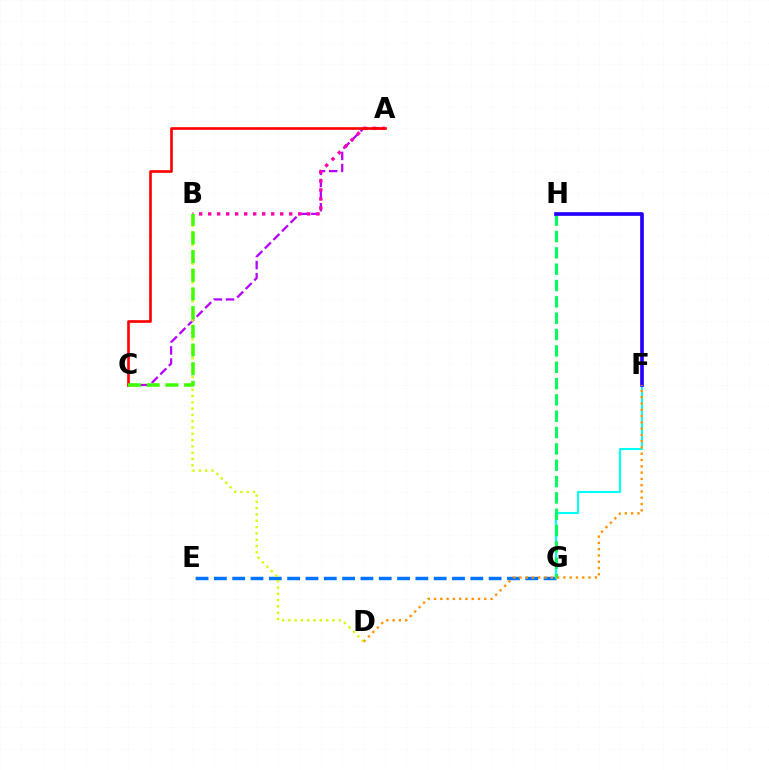{('E', 'G'): [{'color': '#0074ff', 'line_style': 'dashed', 'thickness': 2.49}], ('F', 'G'): [{'color': '#00fff6', 'line_style': 'solid', 'thickness': 1.52}], ('A', 'C'): [{'color': '#b900ff', 'line_style': 'dashed', 'thickness': 1.65}, {'color': '#ff0000', 'line_style': 'solid', 'thickness': 1.91}], ('G', 'H'): [{'color': '#00ff5c', 'line_style': 'dashed', 'thickness': 2.22}], ('B', 'D'): [{'color': '#d1ff00', 'line_style': 'dotted', 'thickness': 1.71}], ('A', 'B'): [{'color': '#ff00ac', 'line_style': 'dotted', 'thickness': 2.45}], ('B', 'C'): [{'color': '#3dff00', 'line_style': 'dashed', 'thickness': 2.54}], ('F', 'H'): [{'color': '#2500ff', 'line_style': 'solid', 'thickness': 2.64}], ('D', 'F'): [{'color': '#ff9400', 'line_style': 'dotted', 'thickness': 1.71}]}